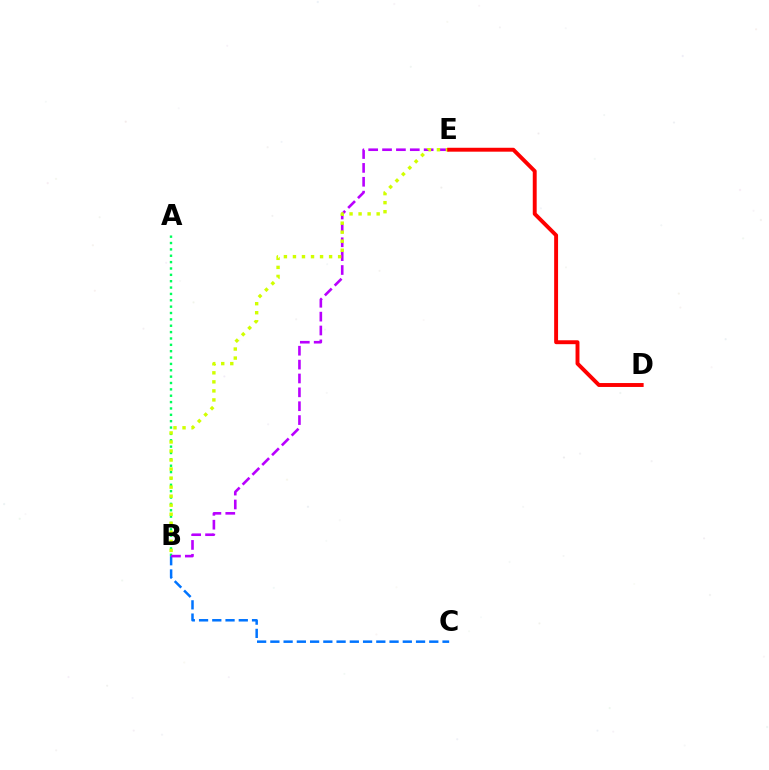{('B', 'C'): [{'color': '#0074ff', 'line_style': 'dashed', 'thickness': 1.8}], ('A', 'B'): [{'color': '#00ff5c', 'line_style': 'dotted', 'thickness': 1.73}], ('B', 'E'): [{'color': '#b900ff', 'line_style': 'dashed', 'thickness': 1.88}, {'color': '#d1ff00', 'line_style': 'dotted', 'thickness': 2.45}], ('D', 'E'): [{'color': '#ff0000', 'line_style': 'solid', 'thickness': 2.82}]}